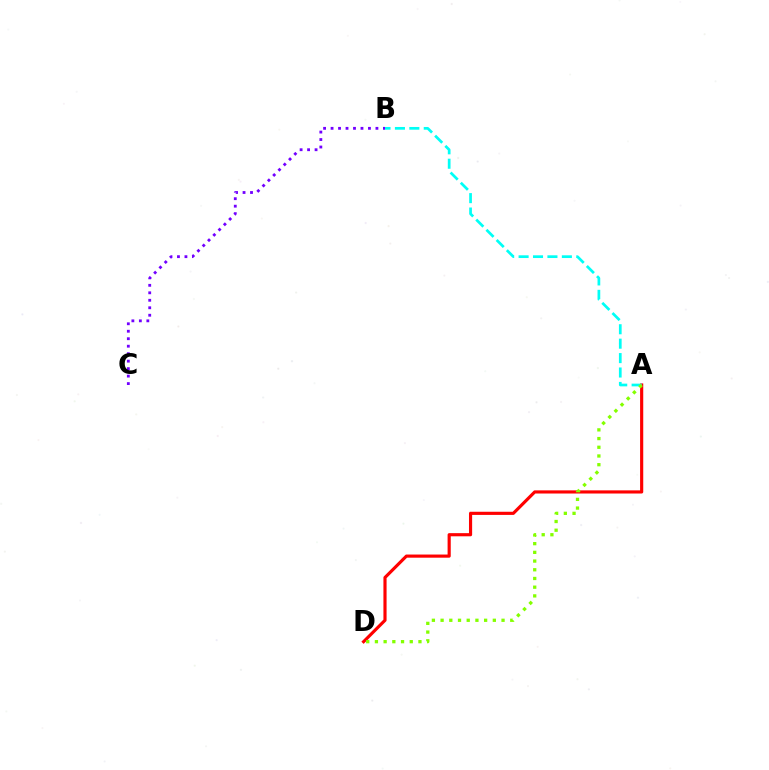{('B', 'C'): [{'color': '#7200ff', 'line_style': 'dotted', 'thickness': 2.03}], ('A', 'D'): [{'color': '#ff0000', 'line_style': 'solid', 'thickness': 2.27}, {'color': '#84ff00', 'line_style': 'dotted', 'thickness': 2.37}], ('A', 'B'): [{'color': '#00fff6', 'line_style': 'dashed', 'thickness': 1.96}]}